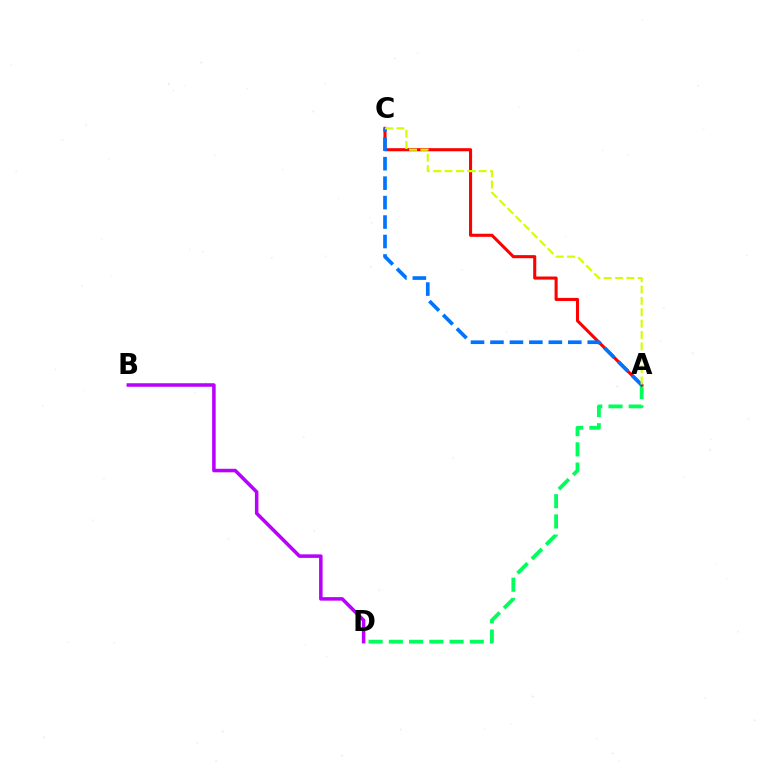{('A', 'D'): [{'color': '#00ff5c', 'line_style': 'dashed', 'thickness': 2.75}], ('B', 'D'): [{'color': '#b900ff', 'line_style': 'solid', 'thickness': 2.54}], ('A', 'C'): [{'color': '#ff0000', 'line_style': 'solid', 'thickness': 2.22}, {'color': '#0074ff', 'line_style': 'dashed', 'thickness': 2.64}, {'color': '#d1ff00', 'line_style': 'dashed', 'thickness': 1.54}]}